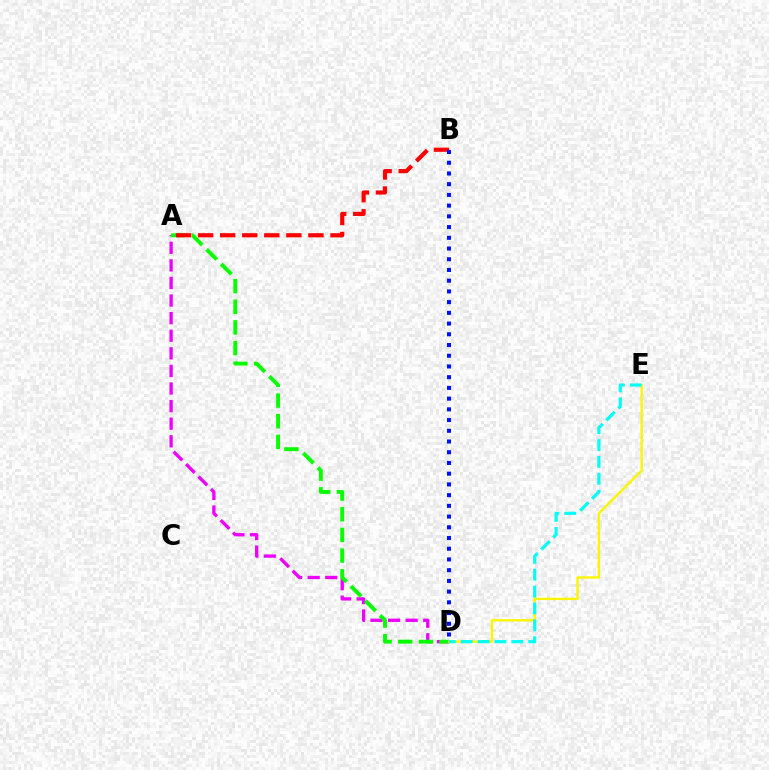{('A', 'D'): [{'color': '#ee00ff', 'line_style': 'dashed', 'thickness': 2.39}, {'color': '#08ff00', 'line_style': 'dashed', 'thickness': 2.81}], ('A', 'B'): [{'color': '#ff0000', 'line_style': 'dashed', 'thickness': 3.0}], ('D', 'E'): [{'color': '#fcf500', 'line_style': 'solid', 'thickness': 1.73}, {'color': '#00fff6', 'line_style': 'dashed', 'thickness': 2.29}], ('B', 'D'): [{'color': '#0010ff', 'line_style': 'dotted', 'thickness': 2.91}]}